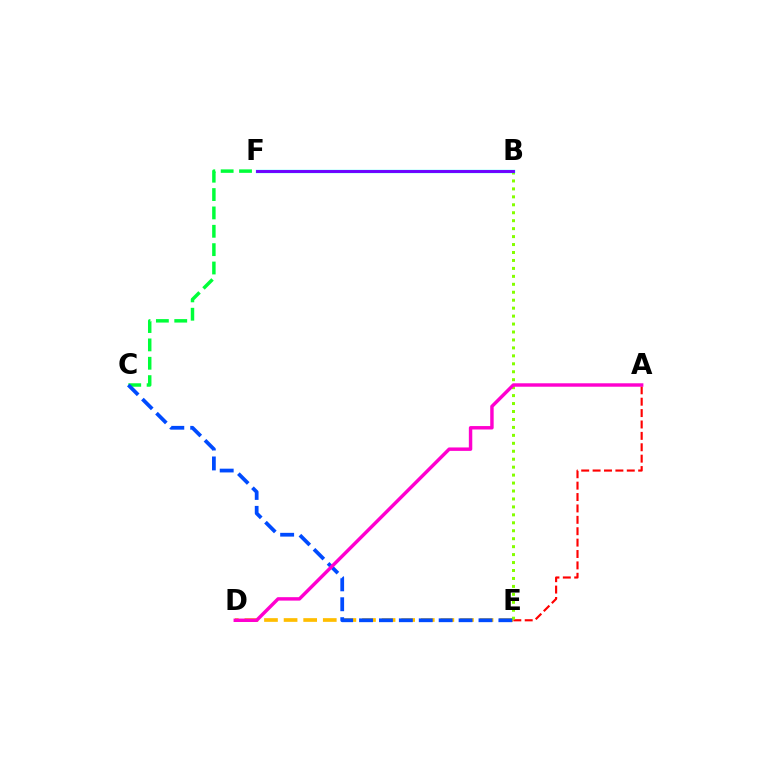{('A', 'E'): [{'color': '#ff0000', 'line_style': 'dashed', 'thickness': 1.55}], ('D', 'E'): [{'color': '#ffbd00', 'line_style': 'dashed', 'thickness': 2.66}], ('C', 'F'): [{'color': '#00ff39', 'line_style': 'dashed', 'thickness': 2.49}], ('B', 'E'): [{'color': '#84ff00', 'line_style': 'dotted', 'thickness': 2.16}], ('B', 'F'): [{'color': '#00fff6', 'line_style': 'solid', 'thickness': 2.4}, {'color': '#7200ff', 'line_style': 'solid', 'thickness': 2.1}], ('C', 'E'): [{'color': '#004bff', 'line_style': 'dashed', 'thickness': 2.7}], ('A', 'D'): [{'color': '#ff00cf', 'line_style': 'solid', 'thickness': 2.47}]}